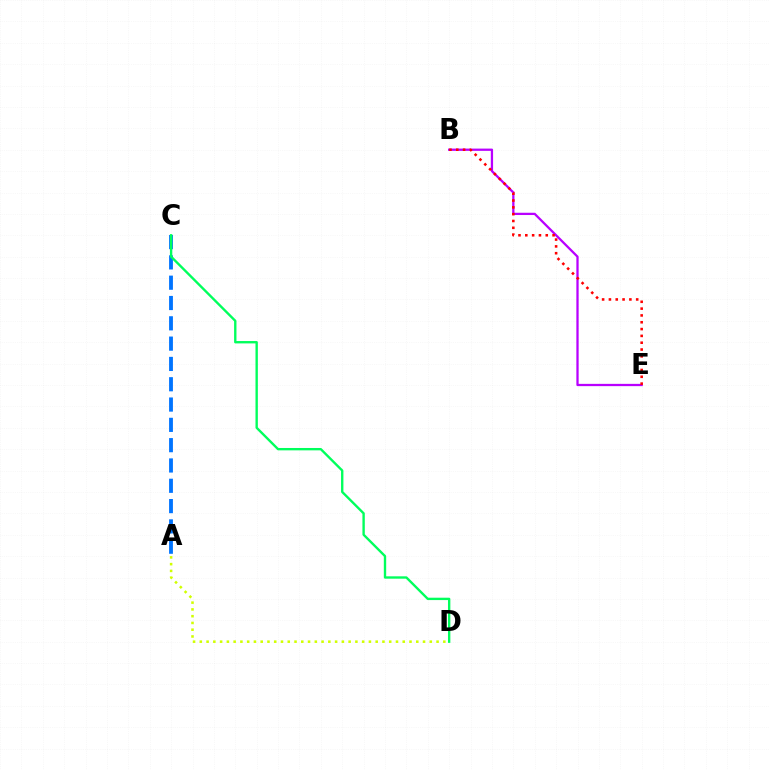{('B', 'E'): [{'color': '#b900ff', 'line_style': 'solid', 'thickness': 1.63}, {'color': '#ff0000', 'line_style': 'dotted', 'thickness': 1.85}], ('A', 'D'): [{'color': '#d1ff00', 'line_style': 'dotted', 'thickness': 1.84}], ('A', 'C'): [{'color': '#0074ff', 'line_style': 'dashed', 'thickness': 2.76}], ('C', 'D'): [{'color': '#00ff5c', 'line_style': 'solid', 'thickness': 1.71}]}